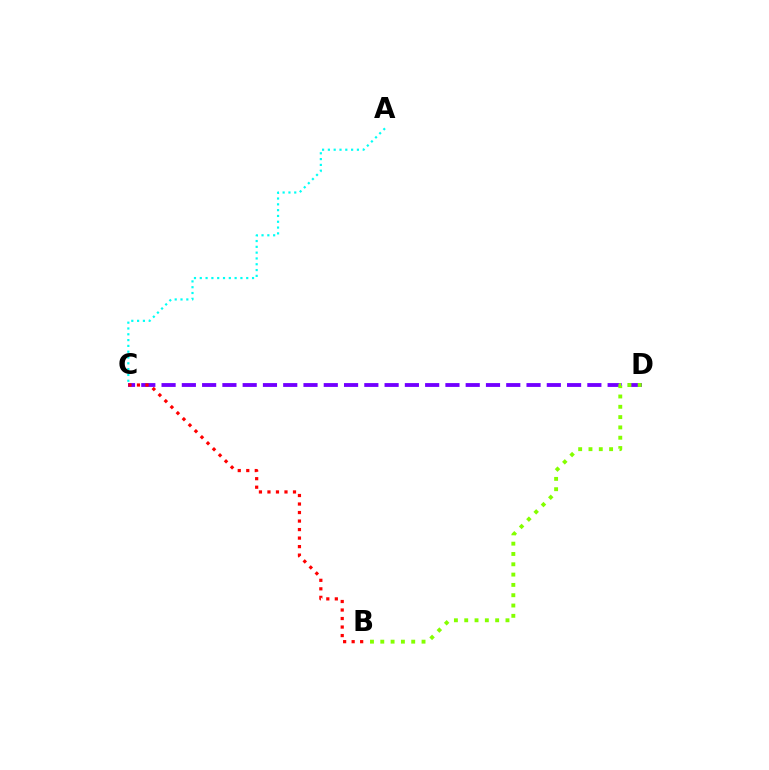{('C', 'D'): [{'color': '#7200ff', 'line_style': 'dashed', 'thickness': 2.75}], ('A', 'C'): [{'color': '#00fff6', 'line_style': 'dotted', 'thickness': 1.58}], ('B', 'C'): [{'color': '#ff0000', 'line_style': 'dotted', 'thickness': 2.31}], ('B', 'D'): [{'color': '#84ff00', 'line_style': 'dotted', 'thickness': 2.8}]}